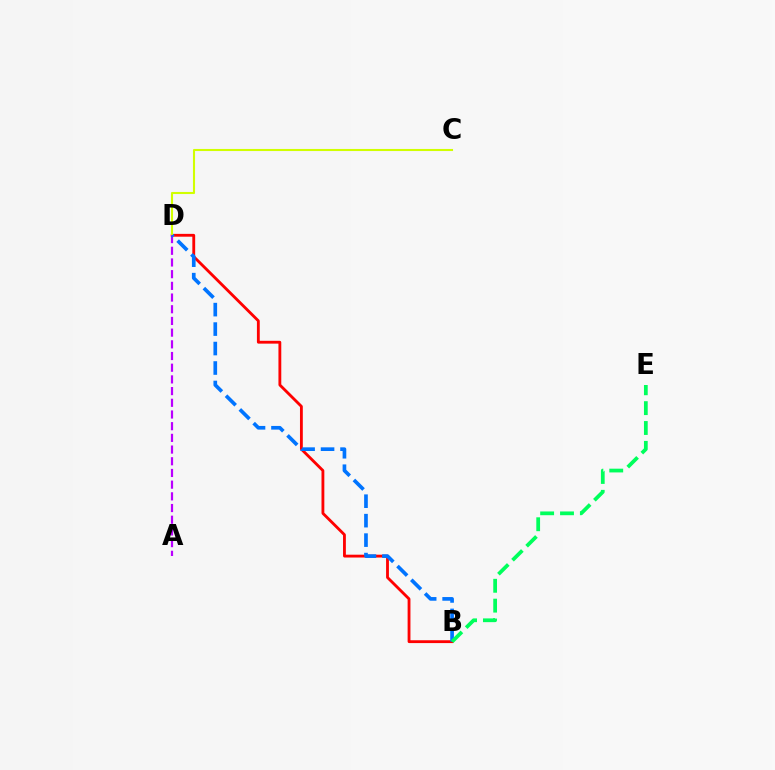{('B', 'D'): [{'color': '#ff0000', 'line_style': 'solid', 'thickness': 2.04}, {'color': '#0074ff', 'line_style': 'dashed', 'thickness': 2.64}], ('C', 'D'): [{'color': '#d1ff00', 'line_style': 'solid', 'thickness': 1.51}], ('A', 'D'): [{'color': '#b900ff', 'line_style': 'dashed', 'thickness': 1.59}], ('B', 'E'): [{'color': '#00ff5c', 'line_style': 'dashed', 'thickness': 2.7}]}